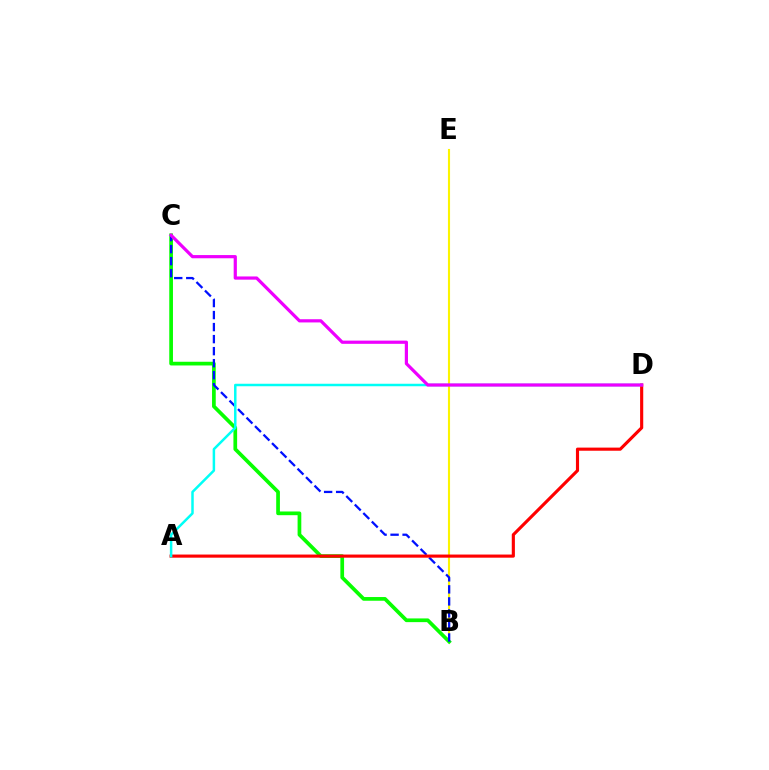{('B', 'E'): [{'color': '#fcf500', 'line_style': 'solid', 'thickness': 1.53}], ('B', 'C'): [{'color': '#08ff00', 'line_style': 'solid', 'thickness': 2.67}, {'color': '#0010ff', 'line_style': 'dashed', 'thickness': 1.63}], ('A', 'D'): [{'color': '#ff0000', 'line_style': 'solid', 'thickness': 2.26}, {'color': '#00fff6', 'line_style': 'solid', 'thickness': 1.79}], ('C', 'D'): [{'color': '#ee00ff', 'line_style': 'solid', 'thickness': 2.31}]}